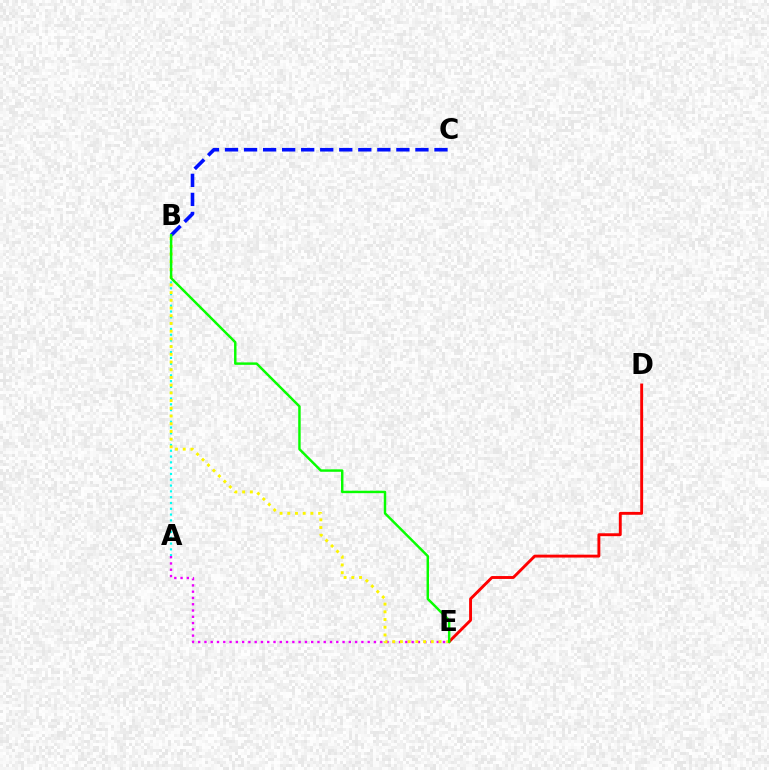{('B', 'C'): [{'color': '#0010ff', 'line_style': 'dashed', 'thickness': 2.59}], ('A', 'E'): [{'color': '#ee00ff', 'line_style': 'dotted', 'thickness': 1.71}], ('A', 'B'): [{'color': '#00fff6', 'line_style': 'dotted', 'thickness': 1.58}], ('D', 'E'): [{'color': '#ff0000', 'line_style': 'solid', 'thickness': 2.09}], ('B', 'E'): [{'color': '#fcf500', 'line_style': 'dotted', 'thickness': 2.1}, {'color': '#08ff00', 'line_style': 'solid', 'thickness': 1.76}]}